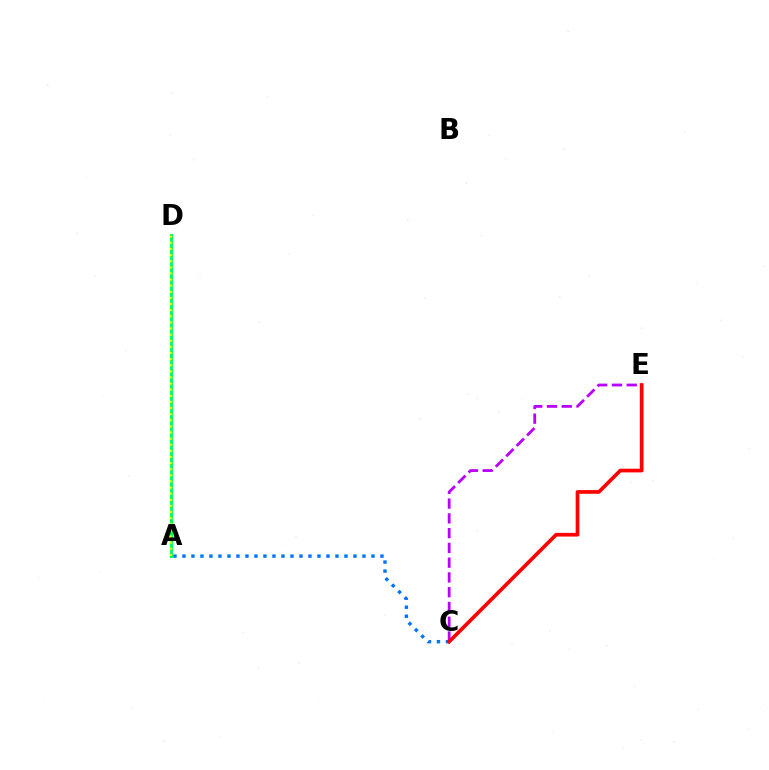{('C', 'E'): [{'color': '#b900ff', 'line_style': 'dashed', 'thickness': 2.01}, {'color': '#ff0000', 'line_style': 'solid', 'thickness': 2.66}], ('A', 'C'): [{'color': '#0074ff', 'line_style': 'dotted', 'thickness': 2.45}], ('A', 'D'): [{'color': '#00ff5c', 'line_style': 'solid', 'thickness': 2.16}, {'color': '#d1ff00', 'line_style': 'dotted', 'thickness': 1.66}]}